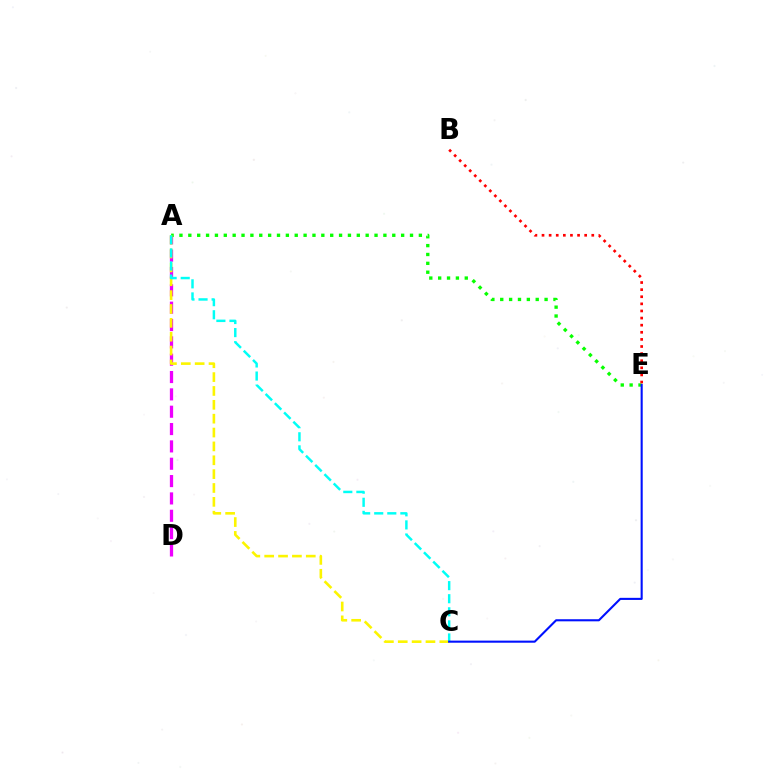{('A', 'D'): [{'color': '#ee00ff', 'line_style': 'dashed', 'thickness': 2.36}], ('A', 'E'): [{'color': '#08ff00', 'line_style': 'dotted', 'thickness': 2.41}], ('A', 'C'): [{'color': '#fcf500', 'line_style': 'dashed', 'thickness': 1.88}, {'color': '#00fff6', 'line_style': 'dashed', 'thickness': 1.78}], ('B', 'E'): [{'color': '#ff0000', 'line_style': 'dotted', 'thickness': 1.93}], ('C', 'E'): [{'color': '#0010ff', 'line_style': 'solid', 'thickness': 1.51}]}